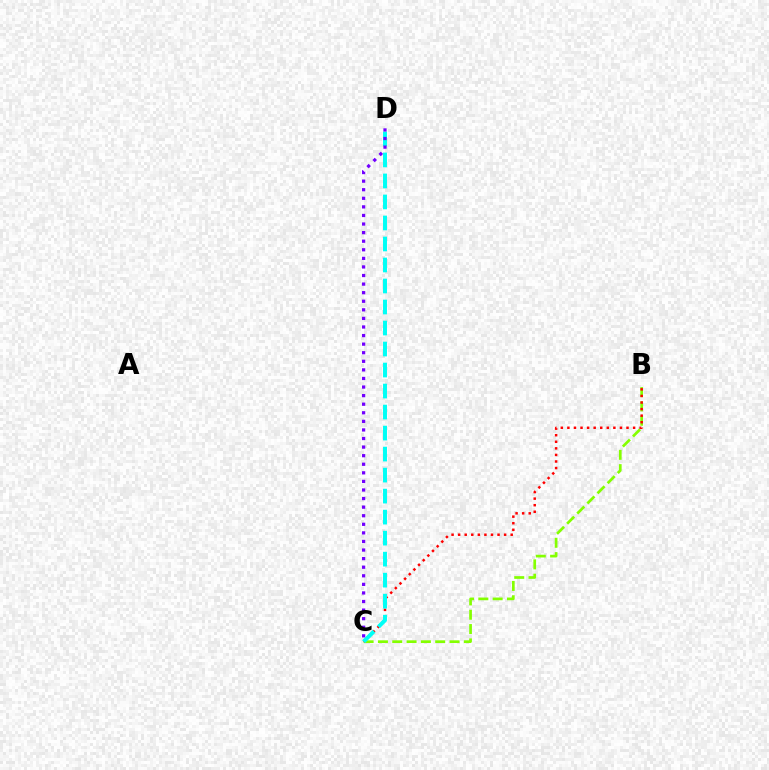{('B', 'C'): [{'color': '#84ff00', 'line_style': 'dashed', 'thickness': 1.95}, {'color': '#ff0000', 'line_style': 'dotted', 'thickness': 1.79}], ('C', 'D'): [{'color': '#00fff6', 'line_style': 'dashed', 'thickness': 2.85}, {'color': '#7200ff', 'line_style': 'dotted', 'thickness': 2.33}]}